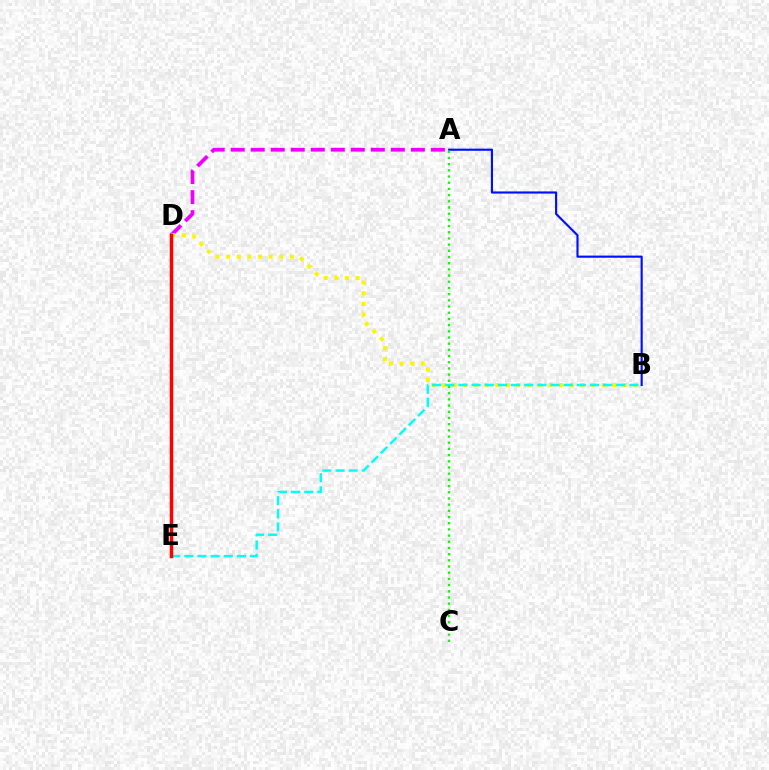{('A', 'D'): [{'color': '#ee00ff', 'line_style': 'dashed', 'thickness': 2.72}], ('A', 'B'): [{'color': '#0010ff', 'line_style': 'solid', 'thickness': 1.55}], ('B', 'D'): [{'color': '#fcf500', 'line_style': 'dotted', 'thickness': 2.89}], ('B', 'E'): [{'color': '#00fff6', 'line_style': 'dashed', 'thickness': 1.79}], ('A', 'C'): [{'color': '#08ff00', 'line_style': 'dotted', 'thickness': 1.68}], ('D', 'E'): [{'color': '#ff0000', 'line_style': 'solid', 'thickness': 2.52}]}